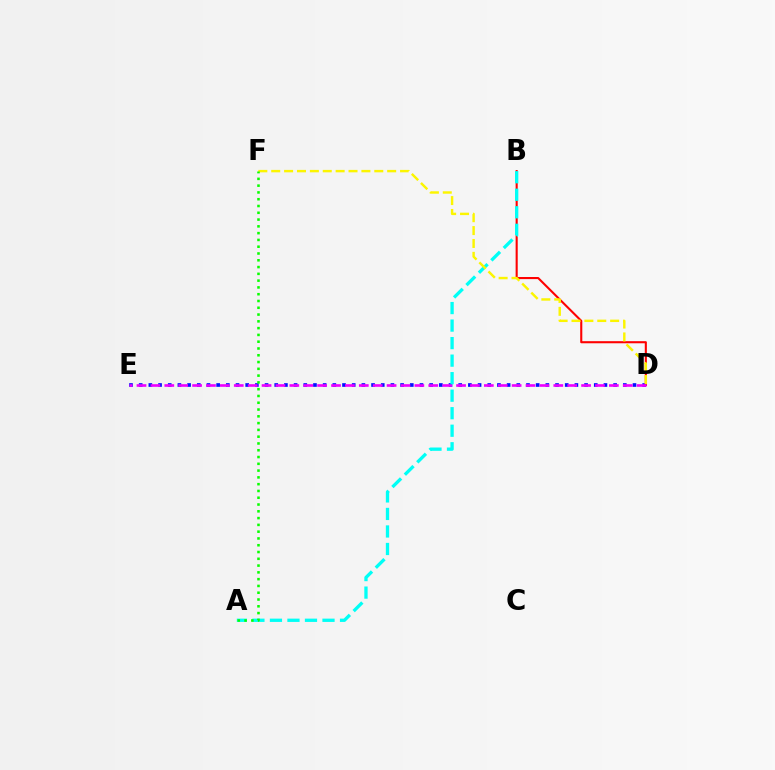{('D', 'E'): [{'color': '#0010ff', 'line_style': 'dotted', 'thickness': 2.63}, {'color': '#ee00ff', 'line_style': 'dashed', 'thickness': 1.89}], ('B', 'D'): [{'color': '#ff0000', 'line_style': 'solid', 'thickness': 1.51}], ('A', 'B'): [{'color': '#00fff6', 'line_style': 'dashed', 'thickness': 2.38}], ('D', 'F'): [{'color': '#fcf500', 'line_style': 'dashed', 'thickness': 1.75}], ('A', 'F'): [{'color': '#08ff00', 'line_style': 'dotted', 'thickness': 1.84}]}